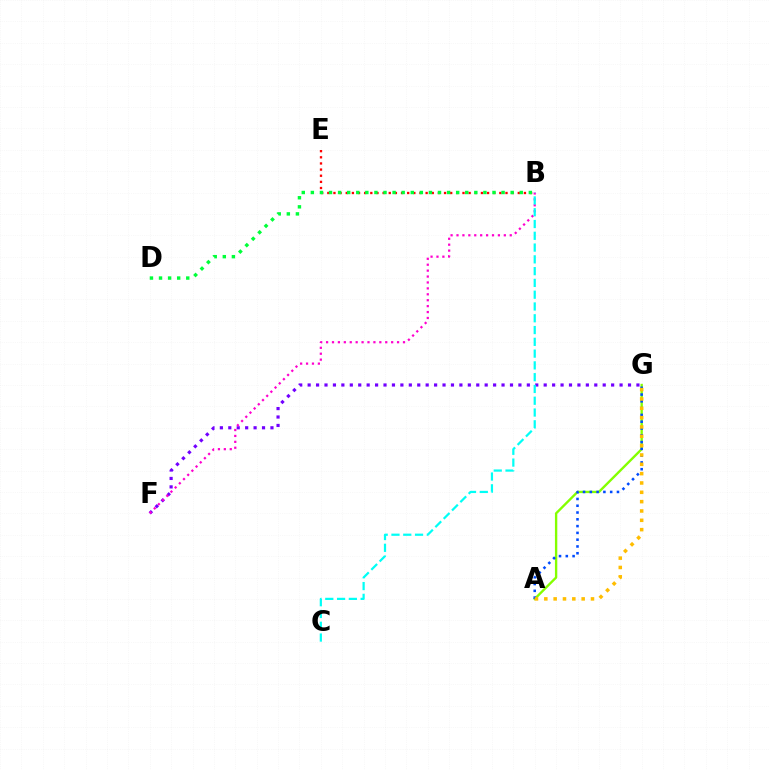{('A', 'G'): [{'color': '#84ff00', 'line_style': 'solid', 'thickness': 1.7}, {'color': '#004bff', 'line_style': 'dotted', 'thickness': 1.84}, {'color': '#ffbd00', 'line_style': 'dotted', 'thickness': 2.54}], ('F', 'G'): [{'color': '#7200ff', 'line_style': 'dotted', 'thickness': 2.29}], ('B', 'F'): [{'color': '#ff00cf', 'line_style': 'dotted', 'thickness': 1.61}], ('B', 'E'): [{'color': '#ff0000', 'line_style': 'dotted', 'thickness': 1.67}], ('B', 'D'): [{'color': '#00ff39', 'line_style': 'dotted', 'thickness': 2.47}], ('B', 'C'): [{'color': '#00fff6', 'line_style': 'dashed', 'thickness': 1.6}]}